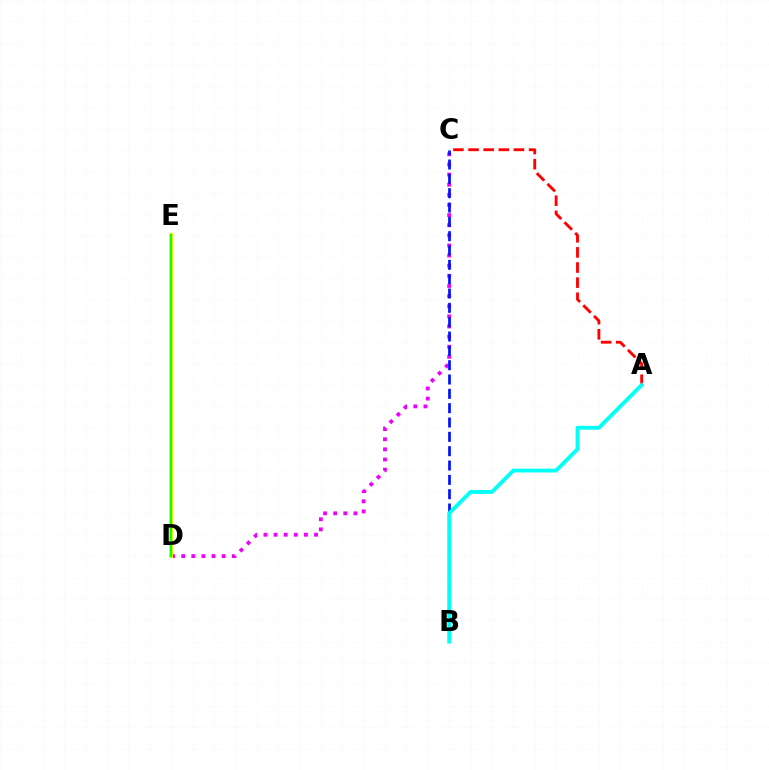{('C', 'D'): [{'color': '#ee00ff', 'line_style': 'dotted', 'thickness': 2.75}], ('D', 'E'): [{'color': '#fcf500', 'line_style': 'solid', 'thickness': 2.86}, {'color': '#08ff00', 'line_style': 'solid', 'thickness': 1.58}], ('A', 'C'): [{'color': '#ff0000', 'line_style': 'dashed', 'thickness': 2.06}], ('B', 'C'): [{'color': '#0010ff', 'line_style': 'dashed', 'thickness': 1.95}], ('A', 'B'): [{'color': '#00fff6', 'line_style': 'solid', 'thickness': 2.75}]}